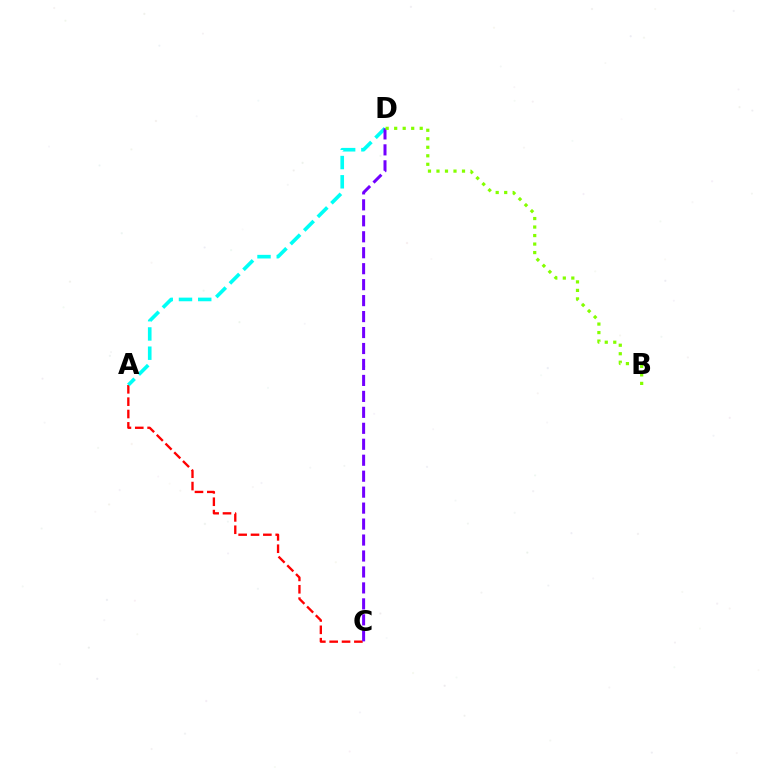{('A', 'C'): [{'color': '#ff0000', 'line_style': 'dashed', 'thickness': 1.68}], ('A', 'D'): [{'color': '#00fff6', 'line_style': 'dashed', 'thickness': 2.61}], ('C', 'D'): [{'color': '#7200ff', 'line_style': 'dashed', 'thickness': 2.17}], ('B', 'D'): [{'color': '#84ff00', 'line_style': 'dotted', 'thickness': 2.31}]}